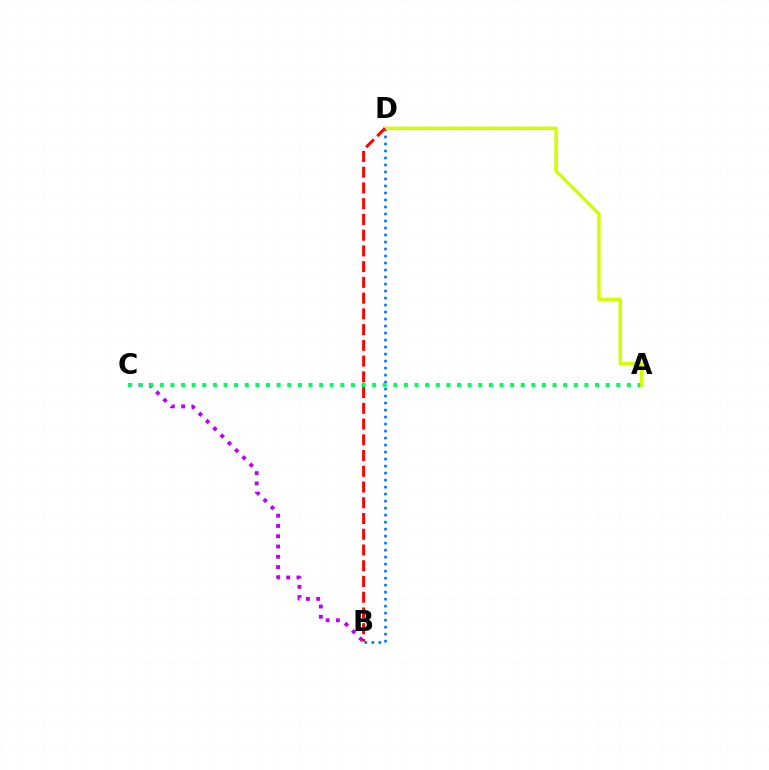{('B', 'C'): [{'color': '#b900ff', 'line_style': 'dotted', 'thickness': 2.79}], ('B', 'D'): [{'color': '#0074ff', 'line_style': 'dotted', 'thickness': 1.9}, {'color': '#ff0000', 'line_style': 'dashed', 'thickness': 2.14}], ('A', 'C'): [{'color': '#00ff5c', 'line_style': 'dotted', 'thickness': 2.88}], ('A', 'D'): [{'color': '#d1ff00', 'line_style': 'solid', 'thickness': 2.5}]}